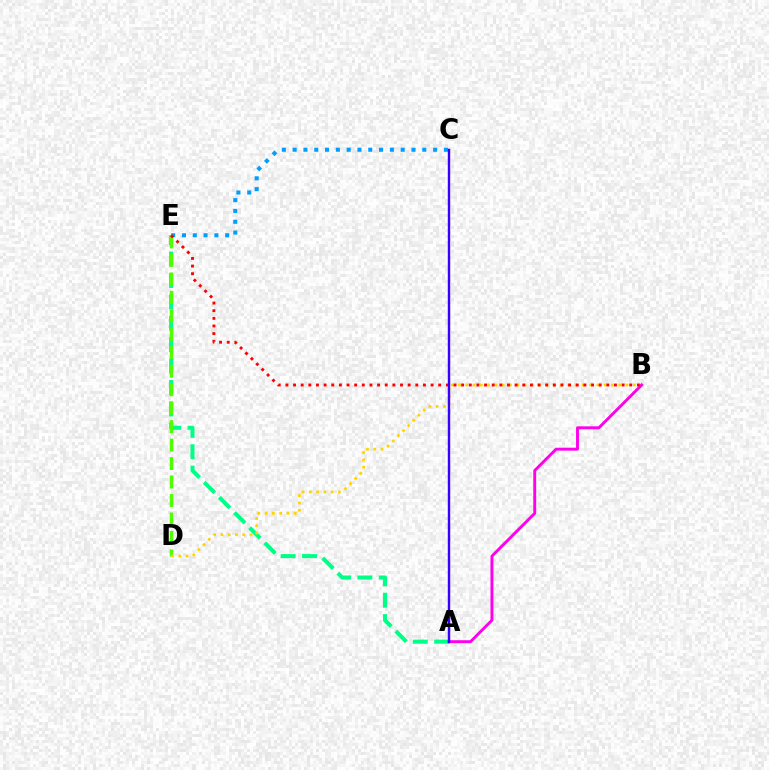{('A', 'E'): [{'color': '#00ff86', 'line_style': 'dashed', 'thickness': 2.91}], ('D', 'E'): [{'color': '#4fff00', 'line_style': 'dashed', 'thickness': 2.51}], ('B', 'D'): [{'color': '#ffd500', 'line_style': 'dotted', 'thickness': 1.98}], ('C', 'E'): [{'color': '#009eff', 'line_style': 'dotted', 'thickness': 2.94}], ('A', 'B'): [{'color': '#ff00ed', 'line_style': 'solid', 'thickness': 2.1}], ('B', 'E'): [{'color': '#ff0000', 'line_style': 'dotted', 'thickness': 2.08}], ('A', 'C'): [{'color': '#3700ff', 'line_style': 'solid', 'thickness': 1.74}]}